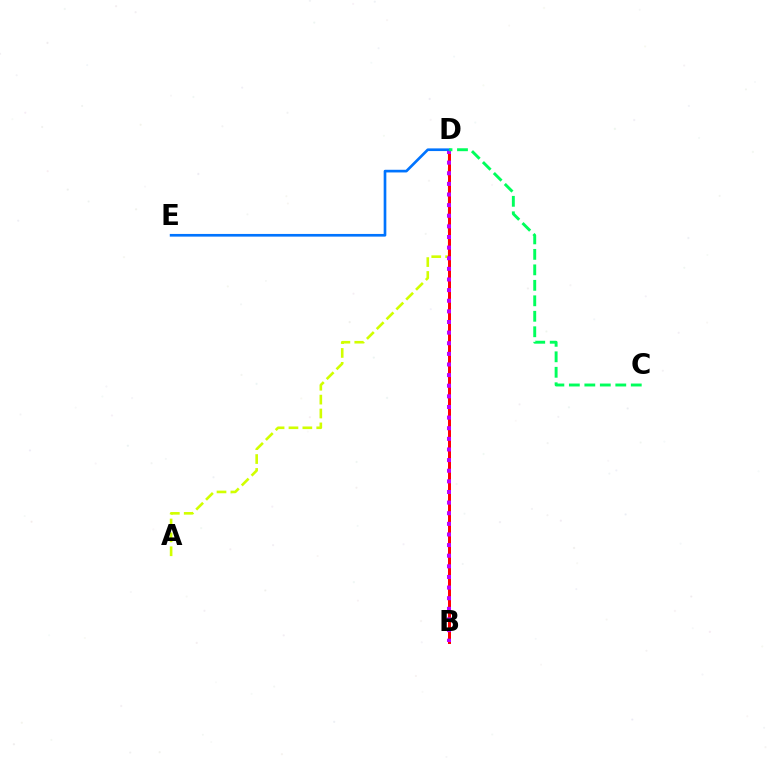{('A', 'D'): [{'color': '#d1ff00', 'line_style': 'dashed', 'thickness': 1.89}], ('B', 'D'): [{'color': '#ff0000', 'line_style': 'solid', 'thickness': 2.16}, {'color': '#b900ff', 'line_style': 'dotted', 'thickness': 2.89}], ('D', 'E'): [{'color': '#0074ff', 'line_style': 'solid', 'thickness': 1.92}], ('C', 'D'): [{'color': '#00ff5c', 'line_style': 'dashed', 'thickness': 2.1}]}